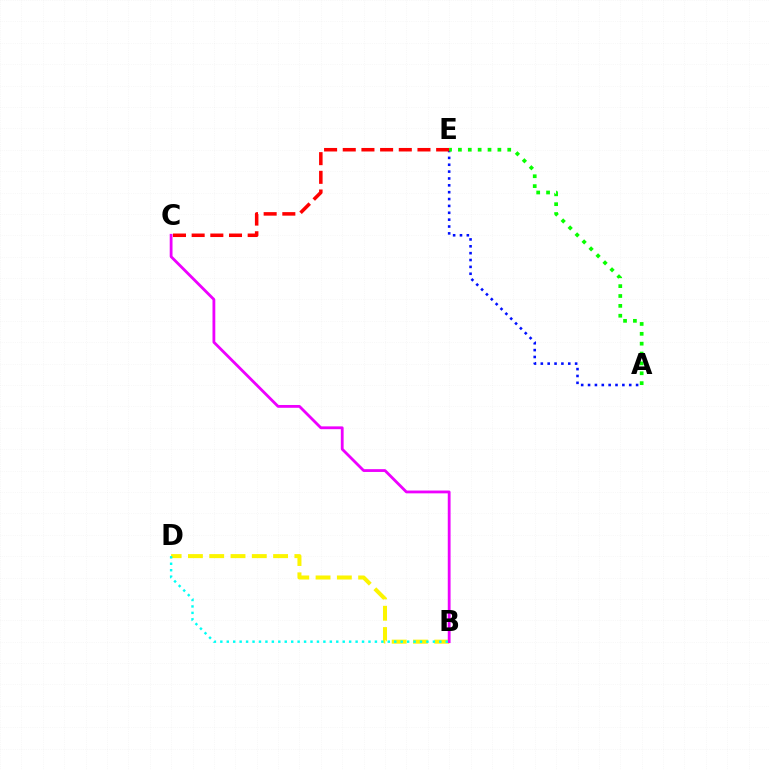{('B', 'D'): [{'color': '#fcf500', 'line_style': 'dashed', 'thickness': 2.89}, {'color': '#00fff6', 'line_style': 'dotted', 'thickness': 1.75}], ('A', 'E'): [{'color': '#0010ff', 'line_style': 'dotted', 'thickness': 1.86}, {'color': '#08ff00', 'line_style': 'dotted', 'thickness': 2.68}], ('C', 'E'): [{'color': '#ff0000', 'line_style': 'dashed', 'thickness': 2.54}], ('B', 'C'): [{'color': '#ee00ff', 'line_style': 'solid', 'thickness': 2.02}]}